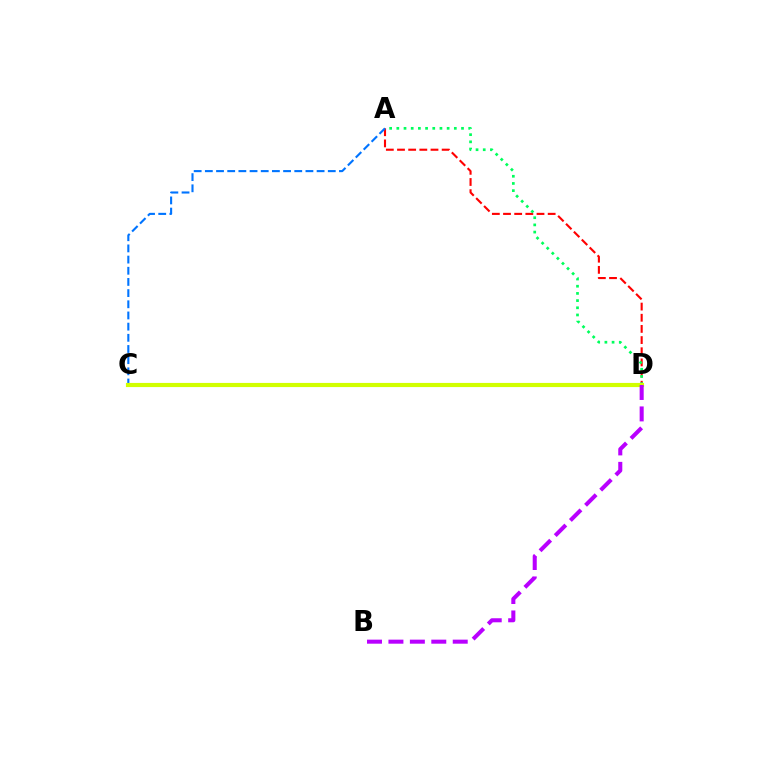{('A', 'D'): [{'color': '#ff0000', 'line_style': 'dashed', 'thickness': 1.52}, {'color': '#00ff5c', 'line_style': 'dotted', 'thickness': 1.95}], ('A', 'C'): [{'color': '#0074ff', 'line_style': 'dashed', 'thickness': 1.52}], ('C', 'D'): [{'color': '#d1ff00', 'line_style': 'solid', 'thickness': 2.99}], ('B', 'D'): [{'color': '#b900ff', 'line_style': 'dashed', 'thickness': 2.91}]}